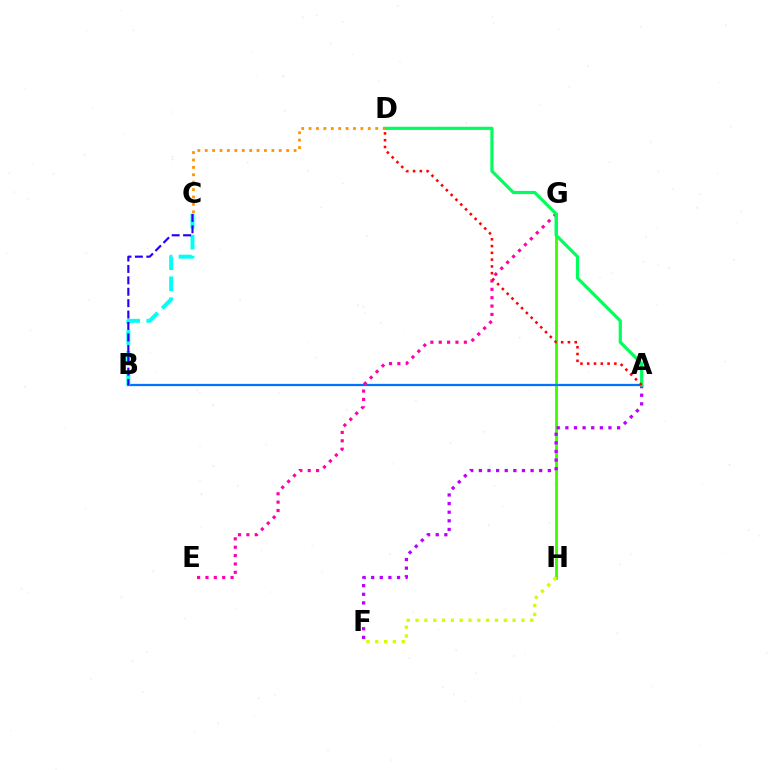{('G', 'H'): [{'color': '#3dff00', 'line_style': 'solid', 'thickness': 2.06}], ('A', 'B'): [{'color': '#0074ff', 'line_style': 'solid', 'thickness': 1.63}], ('E', 'G'): [{'color': '#ff00ac', 'line_style': 'dotted', 'thickness': 2.27}], ('B', 'C'): [{'color': '#00fff6', 'line_style': 'dashed', 'thickness': 2.85}, {'color': '#2500ff', 'line_style': 'dashed', 'thickness': 1.55}], ('A', 'F'): [{'color': '#b900ff', 'line_style': 'dotted', 'thickness': 2.34}], ('A', 'D'): [{'color': '#00ff5c', 'line_style': 'solid', 'thickness': 2.3}, {'color': '#ff0000', 'line_style': 'dotted', 'thickness': 1.84}], ('F', 'H'): [{'color': '#d1ff00', 'line_style': 'dotted', 'thickness': 2.4}], ('C', 'D'): [{'color': '#ff9400', 'line_style': 'dotted', 'thickness': 2.01}]}